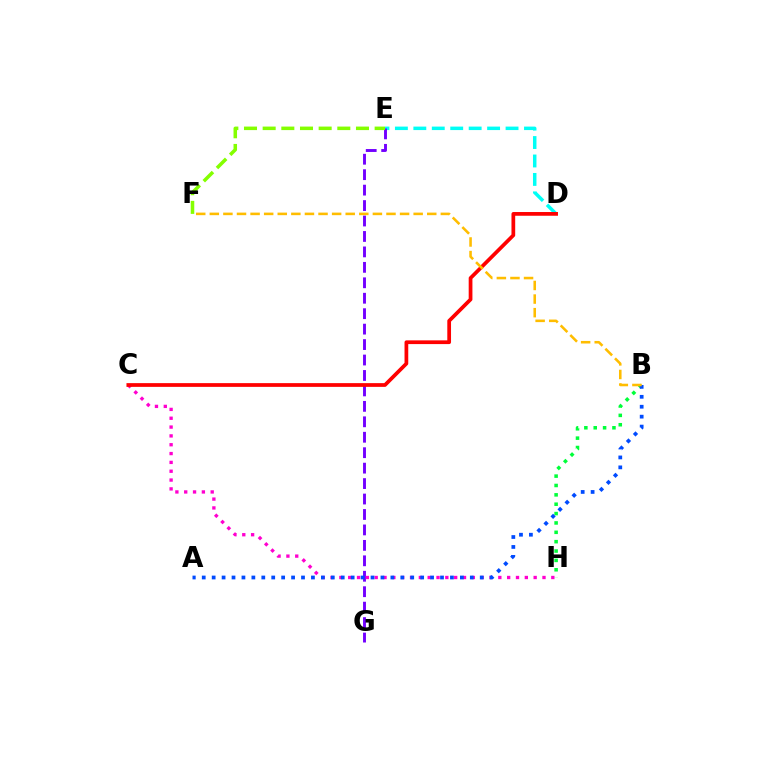{('D', 'E'): [{'color': '#00fff6', 'line_style': 'dashed', 'thickness': 2.51}], ('E', 'G'): [{'color': '#7200ff', 'line_style': 'dashed', 'thickness': 2.1}], ('C', 'H'): [{'color': '#ff00cf', 'line_style': 'dotted', 'thickness': 2.4}], ('B', 'H'): [{'color': '#00ff39', 'line_style': 'dotted', 'thickness': 2.54}], ('A', 'B'): [{'color': '#004bff', 'line_style': 'dotted', 'thickness': 2.7}], ('C', 'D'): [{'color': '#ff0000', 'line_style': 'solid', 'thickness': 2.69}], ('E', 'F'): [{'color': '#84ff00', 'line_style': 'dashed', 'thickness': 2.54}], ('B', 'F'): [{'color': '#ffbd00', 'line_style': 'dashed', 'thickness': 1.85}]}